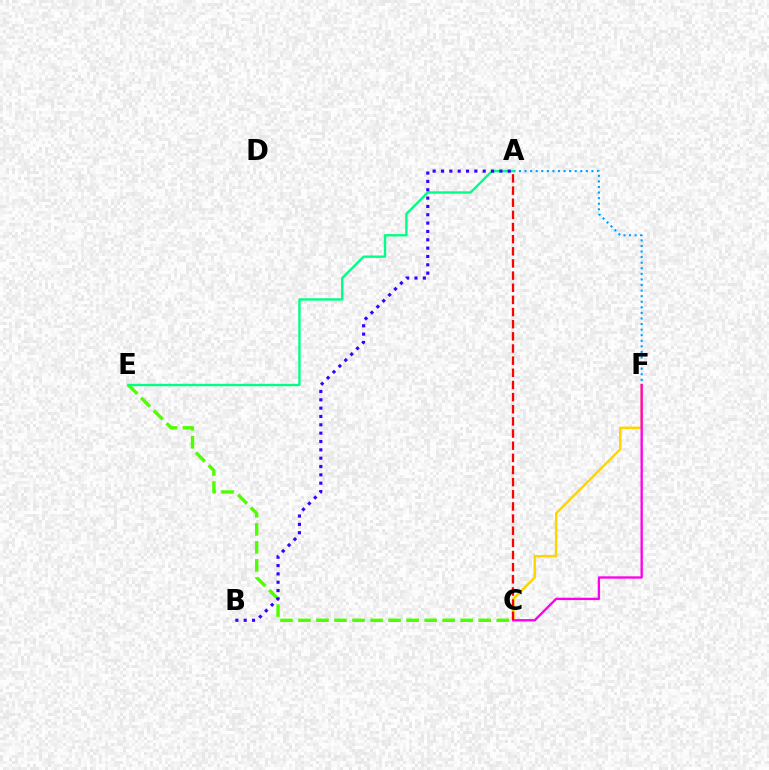{('C', 'E'): [{'color': '#4fff00', 'line_style': 'dashed', 'thickness': 2.45}], ('A', 'F'): [{'color': '#009eff', 'line_style': 'dotted', 'thickness': 1.52}], ('C', 'F'): [{'color': '#ffd500', 'line_style': 'solid', 'thickness': 1.76}, {'color': '#ff00ed', 'line_style': 'solid', 'thickness': 1.69}], ('A', 'E'): [{'color': '#00ff86', 'line_style': 'solid', 'thickness': 1.71}], ('A', 'C'): [{'color': '#ff0000', 'line_style': 'dashed', 'thickness': 1.65}], ('A', 'B'): [{'color': '#3700ff', 'line_style': 'dotted', 'thickness': 2.27}]}